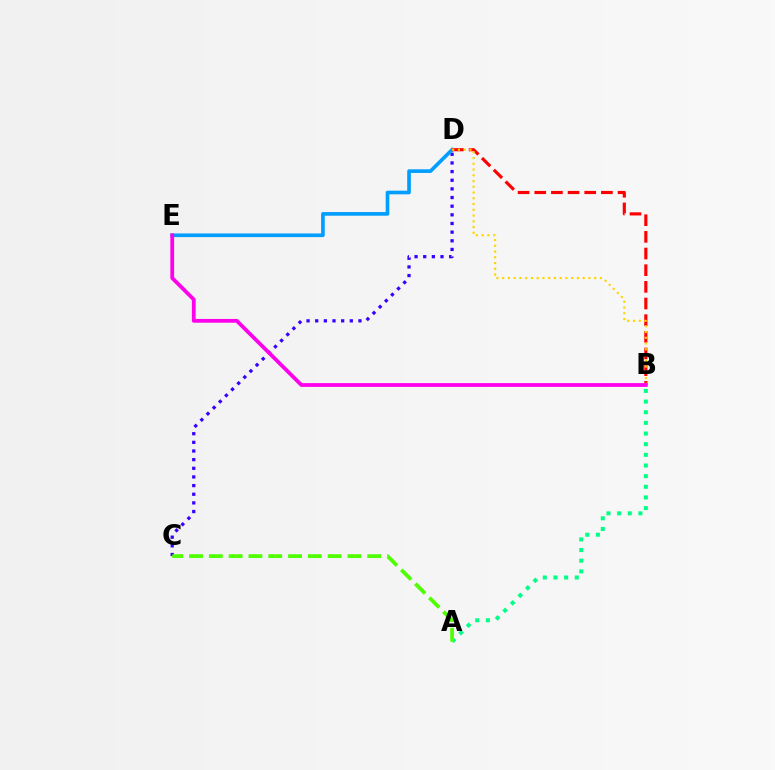{('C', 'D'): [{'color': '#3700ff', 'line_style': 'dotted', 'thickness': 2.35}], ('D', 'E'): [{'color': '#009eff', 'line_style': 'solid', 'thickness': 2.63}], ('A', 'B'): [{'color': '#00ff86', 'line_style': 'dotted', 'thickness': 2.89}], ('B', 'D'): [{'color': '#ff0000', 'line_style': 'dashed', 'thickness': 2.26}, {'color': '#ffd500', 'line_style': 'dotted', 'thickness': 1.56}], ('A', 'C'): [{'color': '#4fff00', 'line_style': 'dashed', 'thickness': 2.69}], ('B', 'E'): [{'color': '#ff00ed', 'line_style': 'solid', 'thickness': 2.72}]}